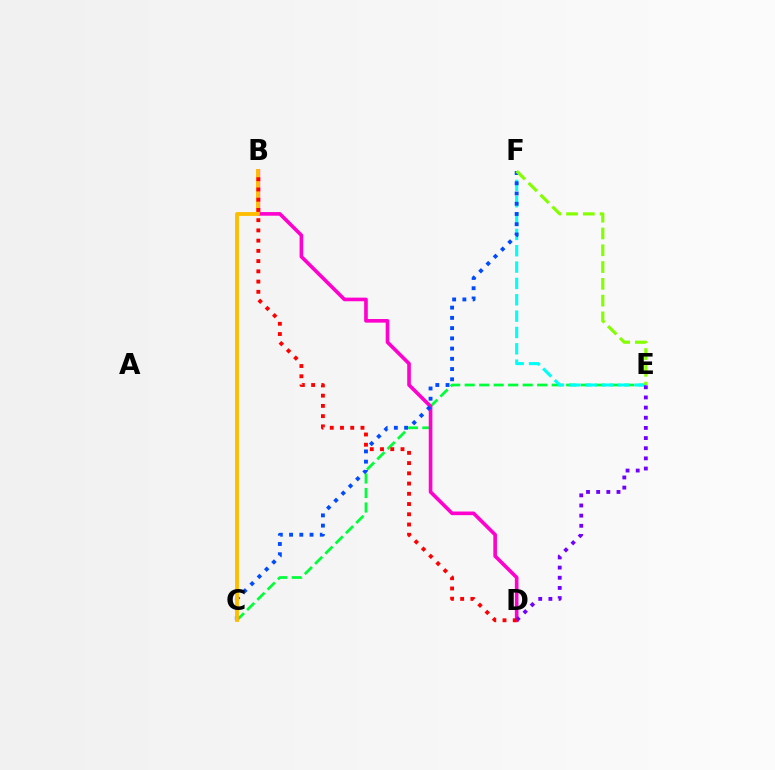{('C', 'E'): [{'color': '#00ff39', 'line_style': 'dashed', 'thickness': 1.97}], ('E', 'F'): [{'color': '#00fff6', 'line_style': 'dashed', 'thickness': 2.22}, {'color': '#84ff00', 'line_style': 'dashed', 'thickness': 2.28}], ('B', 'D'): [{'color': '#ff00cf', 'line_style': 'solid', 'thickness': 2.61}, {'color': '#ff0000', 'line_style': 'dotted', 'thickness': 2.78}], ('C', 'F'): [{'color': '#004bff', 'line_style': 'dotted', 'thickness': 2.78}], ('D', 'E'): [{'color': '#7200ff', 'line_style': 'dotted', 'thickness': 2.76}], ('B', 'C'): [{'color': '#ffbd00', 'line_style': 'solid', 'thickness': 2.77}]}